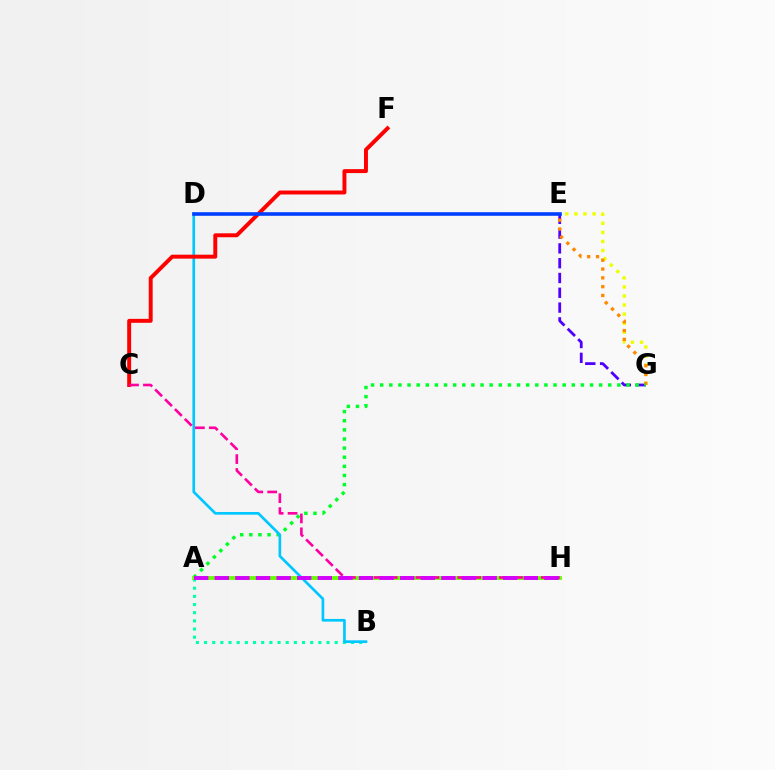{('E', 'G'): [{'color': '#eeff00', 'line_style': 'dotted', 'thickness': 2.46}, {'color': '#4f00ff', 'line_style': 'dashed', 'thickness': 2.01}, {'color': '#ff8800', 'line_style': 'dotted', 'thickness': 2.39}], ('A', 'B'): [{'color': '#00ffaf', 'line_style': 'dotted', 'thickness': 2.22}], ('A', 'G'): [{'color': '#00ff27', 'line_style': 'dotted', 'thickness': 2.48}], ('A', 'H'): [{'color': '#66ff00', 'line_style': 'solid', 'thickness': 2.77}, {'color': '#d600ff', 'line_style': 'dashed', 'thickness': 2.8}], ('B', 'D'): [{'color': '#00c7ff', 'line_style': 'solid', 'thickness': 1.93}], ('C', 'F'): [{'color': '#ff0000', 'line_style': 'solid', 'thickness': 2.84}], ('D', 'E'): [{'color': '#003fff', 'line_style': 'solid', 'thickness': 2.59}], ('C', 'H'): [{'color': '#ff00a0', 'line_style': 'dashed', 'thickness': 1.89}]}